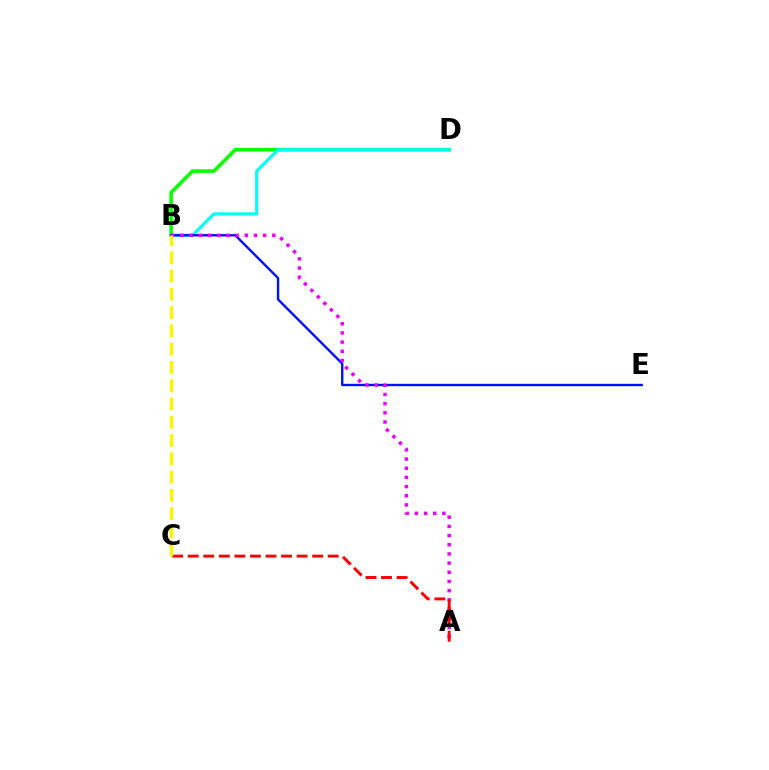{('B', 'D'): [{'color': '#08ff00', 'line_style': 'solid', 'thickness': 2.57}, {'color': '#00fff6', 'line_style': 'solid', 'thickness': 2.24}], ('B', 'E'): [{'color': '#0010ff', 'line_style': 'solid', 'thickness': 1.71}], ('A', 'B'): [{'color': '#ee00ff', 'line_style': 'dotted', 'thickness': 2.49}], ('A', 'C'): [{'color': '#ff0000', 'line_style': 'dashed', 'thickness': 2.11}], ('B', 'C'): [{'color': '#fcf500', 'line_style': 'dashed', 'thickness': 2.48}]}